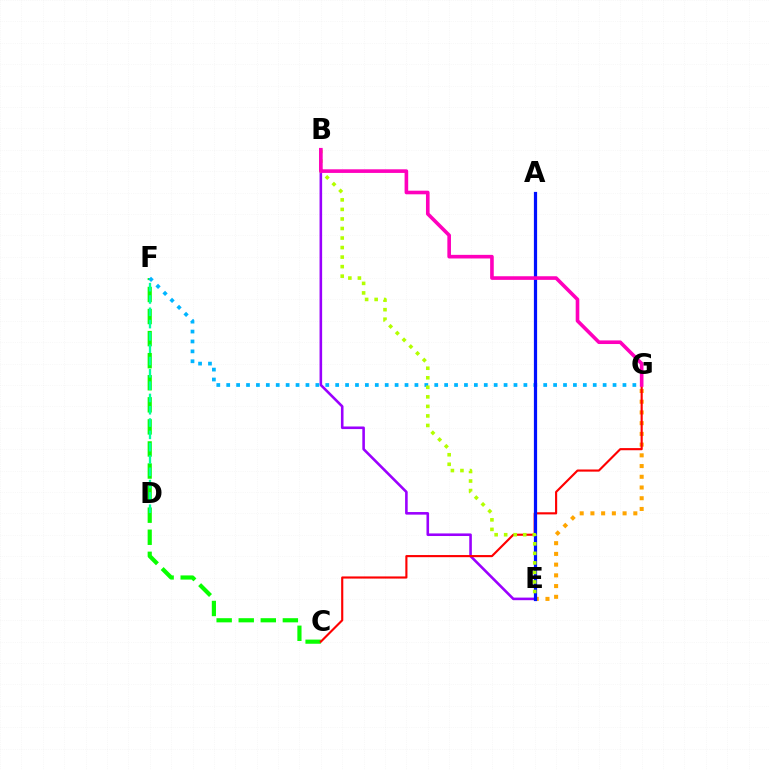{('C', 'F'): [{'color': '#08ff00', 'line_style': 'dashed', 'thickness': 3.0}], ('E', 'G'): [{'color': '#ffa500', 'line_style': 'dotted', 'thickness': 2.91}], ('B', 'E'): [{'color': '#9b00ff', 'line_style': 'solid', 'thickness': 1.86}, {'color': '#b3ff00', 'line_style': 'dotted', 'thickness': 2.59}], ('C', 'G'): [{'color': '#ff0000', 'line_style': 'solid', 'thickness': 1.54}], ('D', 'F'): [{'color': '#00ff9d', 'line_style': 'dashed', 'thickness': 1.67}], ('F', 'G'): [{'color': '#00b5ff', 'line_style': 'dotted', 'thickness': 2.69}], ('A', 'E'): [{'color': '#0010ff', 'line_style': 'solid', 'thickness': 2.32}], ('B', 'G'): [{'color': '#ff00bd', 'line_style': 'solid', 'thickness': 2.61}]}